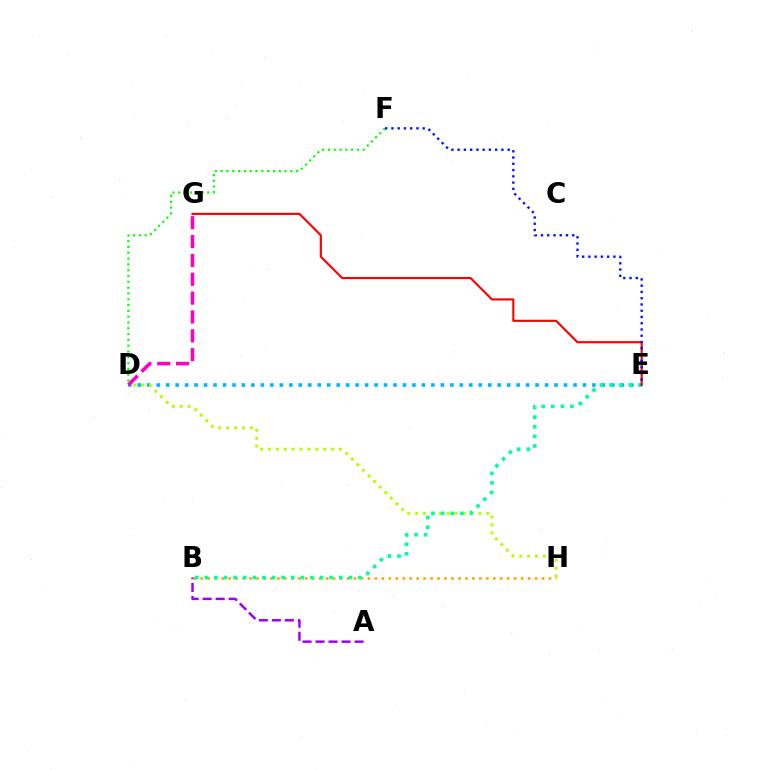{('D', 'E'): [{'color': '#00b5ff', 'line_style': 'dotted', 'thickness': 2.57}], ('D', 'H'): [{'color': '#b3ff00', 'line_style': 'dotted', 'thickness': 2.15}], ('B', 'H'): [{'color': '#ffa500', 'line_style': 'dotted', 'thickness': 1.89}], ('B', 'E'): [{'color': '#00ff9d', 'line_style': 'dotted', 'thickness': 2.61}], ('D', 'F'): [{'color': '#08ff00', 'line_style': 'dotted', 'thickness': 1.58}], ('D', 'G'): [{'color': '#ff00bd', 'line_style': 'dashed', 'thickness': 2.56}], ('A', 'B'): [{'color': '#9b00ff', 'line_style': 'dashed', 'thickness': 1.77}], ('E', 'G'): [{'color': '#ff0000', 'line_style': 'solid', 'thickness': 1.54}], ('E', 'F'): [{'color': '#0010ff', 'line_style': 'dotted', 'thickness': 1.7}]}